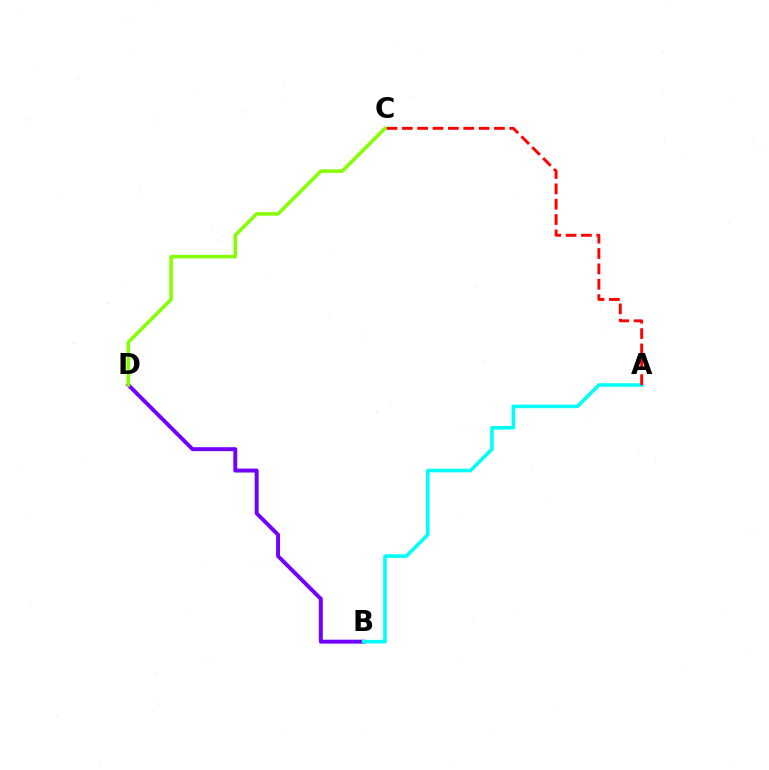{('B', 'D'): [{'color': '#7200ff', 'line_style': 'solid', 'thickness': 2.84}], ('C', 'D'): [{'color': '#84ff00', 'line_style': 'solid', 'thickness': 2.53}], ('A', 'B'): [{'color': '#00fff6', 'line_style': 'solid', 'thickness': 2.57}], ('A', 'C'): [{'color': '#ff0000', 'line_style': 'dashed', 'thickness': 2.09}]}